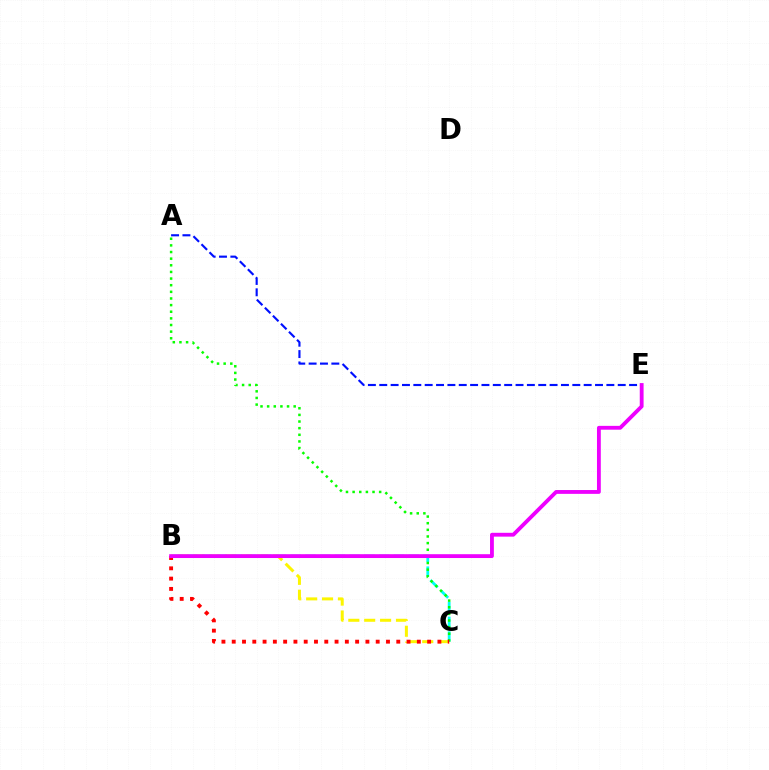{('B', 'C'): [{'color': '#00fff6', 'line_style': 'dashed', 'thickness': 2.0}, {'color': '#fcf500', 'line_style': 'dashed', 'thickness': 2.16}, {'color': '#ff0000', 'line_style': 'dotted', 'thickness': 2.79}], ('A', 'E'): [{'color': '#0010ff', 'line_style': 'dashed', 'thickness': 1.54}], ('A', 'C'): [{'color': '#08ff00', 'line_style': 'dotted', 'thickness': 1.8}], ('B', 'E'): [{'color': '#ee00ff', 'line_style': 'solid', 'thickness': 2.76}]}